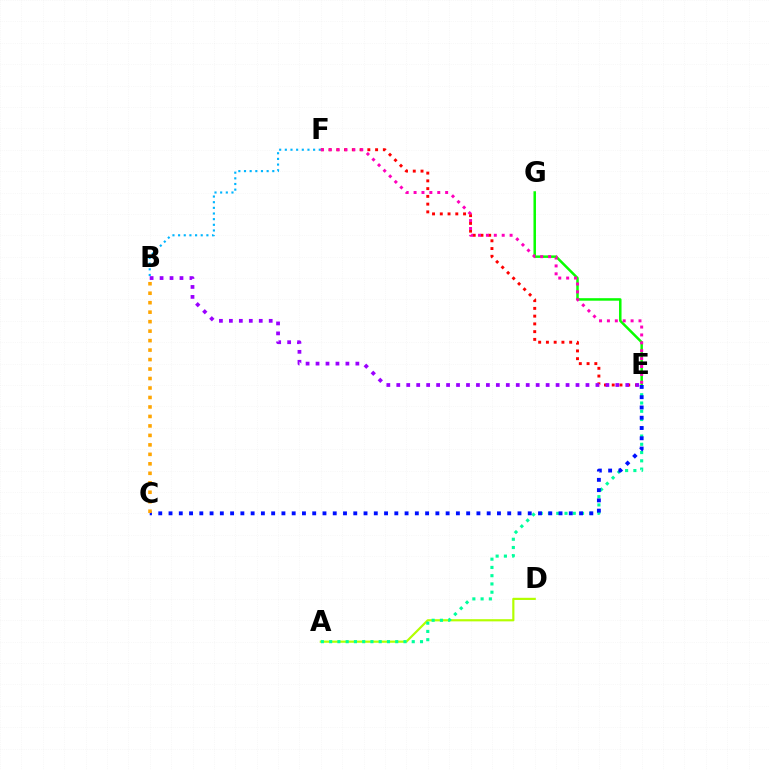{('A', 'D'): [{'color': '#b3ff00', 'line_style': 'solid', 'thickness': 1.57}], ('E', 'G'): [{'color': '#08ff00', 'line_style': 'solid', 'thickness': 1.8}], ('A', 'E'): [{'color': '#00ff9d', 'line_style': 'dotted', 'thickness': 2.24}], ('B', 'F'): [{'color': '#00b5ff', 'line_style': 'dotted', 'thickness': 1.54}], ('C', 'E'): [{'color': '#0010ff', 'line_style': 'dotted', 'thickness': 2.79}], ('E', 'F'): [{'color': '#ff0000', 'line_style': 'dotted', 'thickness': 2.11}, {'color': '#ff00bd', 'line_style': 'dotted', 'thickness': 2.14}], ('B', 'C'): [{'color': '#ffa500', 'line_style': 'dotted', 'thickness': 2.58}], ('B', 'E'): [{'color': '#9b00ff', 'line_style': 'dotted', 'thickness': 2.71}]}